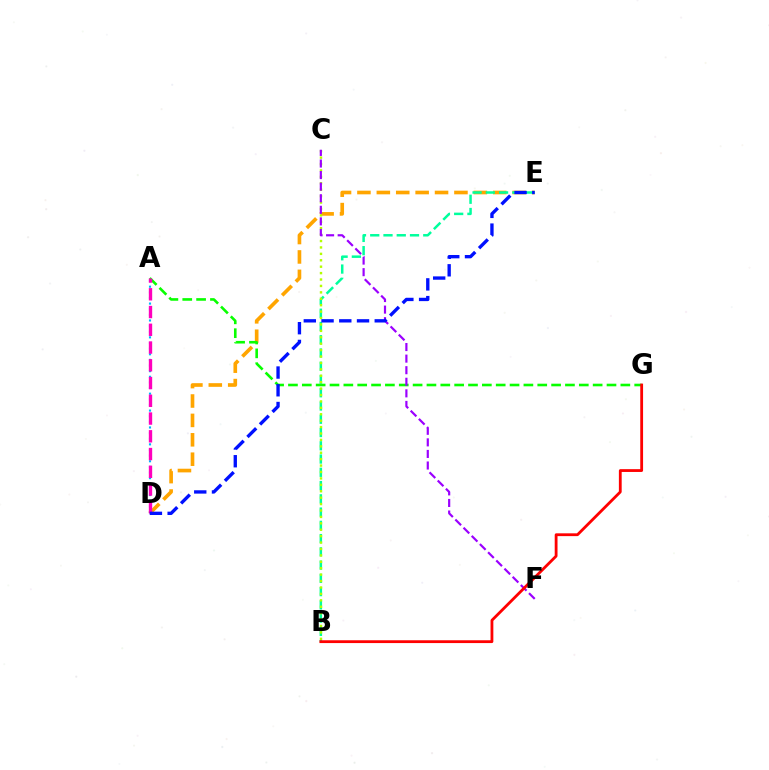{('D', 'E'): [{'color': '#ffa500', 'line_style': 'dashed', 'thickness': 2.64}, {'color': '#0010ff', 'line_style': 'dashed', 'thickness': 2.41}], ('A', 'D'): [{'color': '#00b5ff', 'line_style': 'dotted', 'thickness': 1.53}, {'color': '#ff00bd', 'line_style': 'dashed', 'thickness': 2.41}], ('A', 'G'): [{'color': '#08ff00', 'line_style': 'dashed', 'thickness': 1.88}], ('B', 'E'): [{'color': '#00ff9d', 'line_style': 'dashed', 'thickness': 1.8}], ('B', 'C'): [{'color': '#b3ff00', 'line_style': 'dotted', 'thickness': 1.74}], ('C', 'F'): [{'color': '#9b00ff', 'line_style': 'dashed', 'thickness': 1.57}], ('B', 'G'): [{'color': '#ff0000', 'line_style': 'solid', 'thickness': 2.02}]}